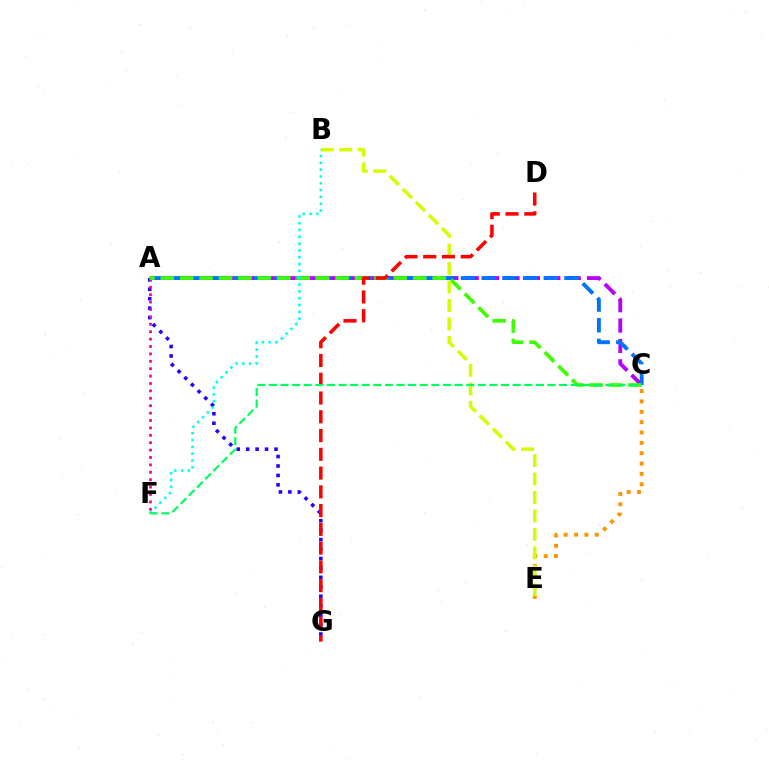{('A', 'G'): [{'color': '#2500ff', 'line_style': 'dotted', 'thickness': 2.57}], ('A', 'C'): [{'color': '#b900ff', 'line_style': 'dashed', 'thickness': 2.77}, {'color': '#0074ff', 'line_style': 'dashed', 'thickness': 2.81}, {'color': '#3dff00', 'line_style': 'dashed', 'thickness': 2.64}], ('C', 'E'): [{'color': '#ff9400', 'line_style': 'dotted', 'thickness': 2.81}], ('A', 'F'): [{'color': '#ff00ac', 'line_style': 'dotted', 'thickness': 2.01}], ('B', 'E'): [{'color': '#d1ff00', 'line_style': 'dashed', 'thickness': 2.51}], ('B', 'F'): [{'color': '#00fff6', 'line_style': 'dotted', 'thickness': 1.85}], ('D', 'G'): [{'color': '#ff0000', 'line_style': 'dashed', 'thickness': 2.55}], ('C', 'F'): [{'color': '#00ff5c', 'line_style': 'dashed', 'thickness': 1.58}]}